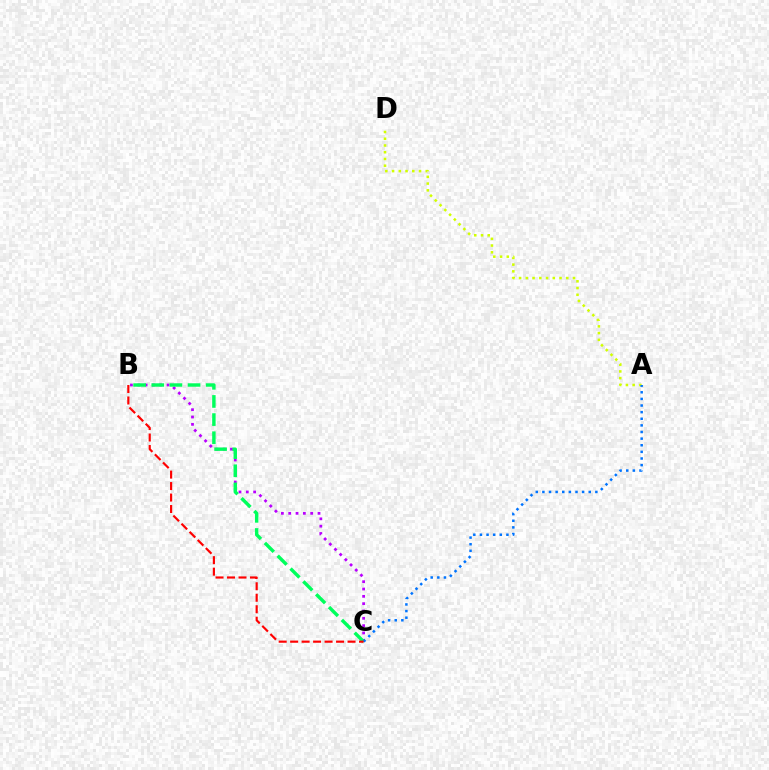{('A', 'D'): [{'color': '#d1ff00', 'line_style': 'dotted', 'thickness': 1.83}], ('B', 'C'): [{'color': '#b900ff', 'line_style': 'dotted', 'thickness': 1.99}, {'color': '#00ff5c', 'line_style': 'dashed', 'thickness': 2.46}, {'color': '#ff0000', 'line_style': 'dashed', 'thickness': 1.56}], ('A', 'C'): [{'color': '#0074ff', 'line_style': 'dotted', 'thickness': 1.8}]}